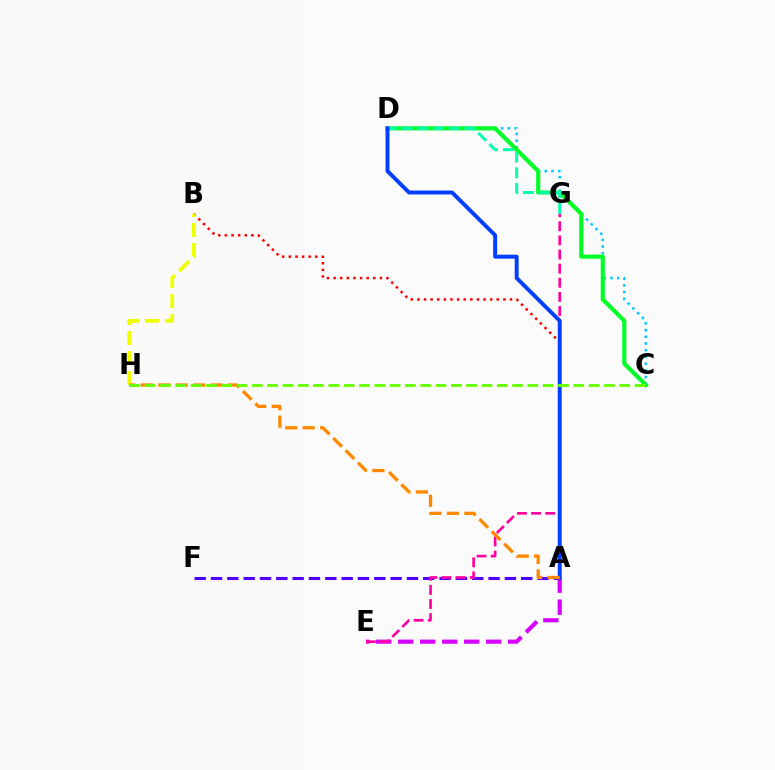{('A', 'E'): [{'color': '#d600ff', 'line_style': 'dashed', 'thickness': 2.99}], ('A', 'B'): [{'color': '#ff0000', 'line_style': 'dotted', 'thickness': 1.8}], ('C', 'D'): [{'color': '#00c7ff', 'line_style': 'dotted', 'thickness': 1.82}, {'color': '#00ff27', 'line_style': 'solid', 'thickness': 2.98}], ('A', 'F'): [{'color': '#4f00ff', 'line_style': 'dashed', 'thickness': 2.22}], ('B', 'H'): [{'color': '#eeff00', 'line_style': 'dashed', 'thickness': 2.72}], ('D', 'G'): [{'color': '#00ffaf', 'line_style': 'dashed', 'thickness': 2.14}], ('E', 'G'): [{'color': '#ff00a0', 'line_style': 'dashed', 'thickness': 1.92}], ('A', 'D'): [{'color': '#003fff', 'line_style': 'solid', 'thickness': 2.82}], ('A', 'H'): [{'color': '#ff8800', 'line_style': 'dashed', 'thickness': 2.37}], ('C', 'H'): [{'color': '#66ff00', 'line_style': 'dashed', 'thickness': 2.08}]}